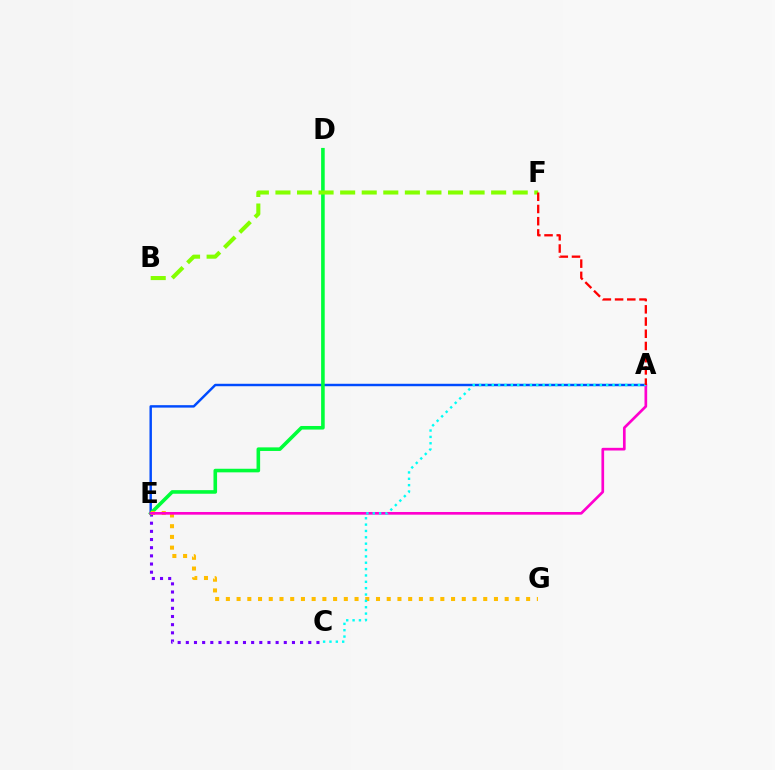{('C', 'E'): [{'color': '#7200ff', 'line_style': 'dotted', 'thickness': 2.22}], ('A', 'E'): [{'color': '#004bff', 'line_style': 'solid', 'thickness': 1.76}, {'color': '#ff00cf', 'line_style': 'solid', 'thickness': 1.93}], ('D', 'E'): [{'color': '#00ff39', 'line_style': 'solid', 'thickness': 2.59}], ('E', 'G'): [{'color': '#ffbd00', 'line_style': 'dotted', 'thickness': 2.91}], ('B', 'F'): [{'color': '#84ff00', 'line_style': 'dashed', 'thickness': 2.93}], ('A', 'C'): [{'color': '#00fff6', 'line_style': 'dotted', 'thickness': 1.73}], ('A', 'F'): [{'color': '#ff0000', 'line_style': 'dashed', 'thickness': 1.66}]}